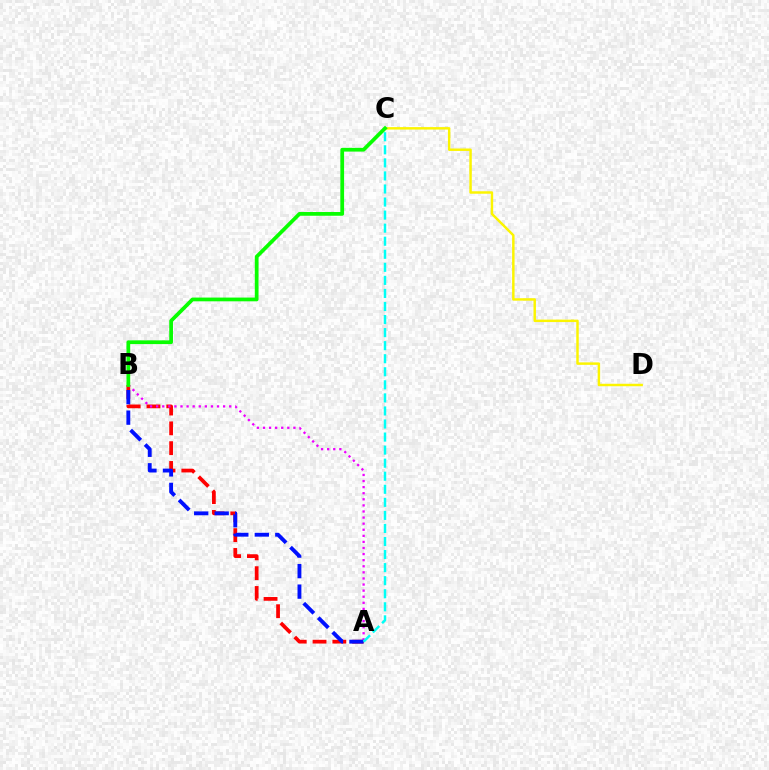{('A', 'B'): [{'color': '#ff0000', 'line_style': 'dashed', 'thickness': 2.69}, {'color': '#ee00ff', 'line_style': 'dotted', 'thickness': 1.65}, {'color': '#0010ff', 'line_style': 'dashed', 'thickness': 2.78}], ('C', 'D'): [{'color': '#fcf500', 'line_style': 'solid', 'thickness': 1.77}], ('A', 'C'): [{'color': '#00fff6', 'line_style': 'dashed', 'thickness': 1.77}], ('B', 'C'): [{'color': '#08ff00', 'line_style': 'solid', 'thickness': 2.69}]}